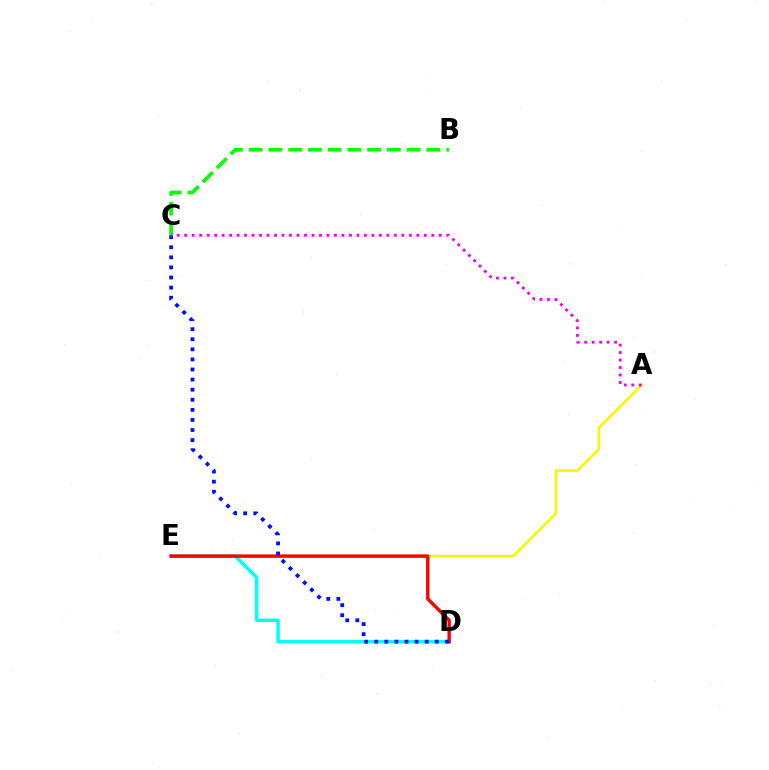{('A', 'E'): [{'color': '#fcf500', 'line_style': 'solid', 'thickness': 1.9}], ('D', 'E'): [{'color': '#00fff6', 'line_style': 'solid', 'thickness': 2.49}, {'color': '#ff0000', 'line_style': 'solid', 'thickness': 2.44}], ('B', 'C'): [{'color': '#08ff00', 'line_style': 'dashed', 'thickness': 2.68}], ('C', 'D'): [{'color': '#0010ff', 'line_style': 'dotted', 'thickness': 2.74}], ('A', 'C'): [{'color': '#ee00ff', 'line_style': 'dotted', 'thickness': 2.03}]}